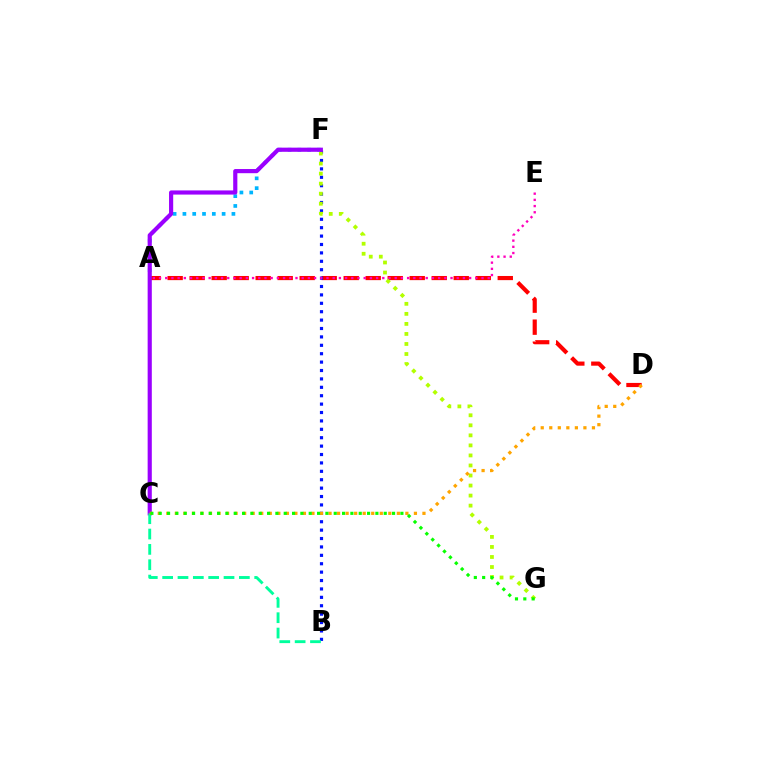{('A', 'F'): [{'color': '#00b5ff', 'line_style': 'dotted', 'thickness': 2.66}], ('A', 'D'): [{'color': '#ff0000', 'line_style': 'dashed', 'thickness': 2.99}], ('B', 'F'): [{'color': '#0010ff', 'line_style': 'dotted', 'thickness': 2.28}], ('F', 'G'): [{'color': '#b3ff00', 'line_style': 'dotted', 'thickness': 2.73}], ('A', 'E'): [{'color': '#ff00bd', 'line_style': 'dotted', 'thickness': 1.69}], ('C', 'F'): [{'color': '#9b00ff', 'line_style': 'solid', 'thickness': 2.99}], ('B', 'C'): [{'color': '#00ff9d', 'line_style': 'dashed', 'thickness': 2.08}], ('C', 'D'): [{'color': '#ffa500', 'line_style': 'dotted', 'thickness': 2.32}], ('C', 'G'): [{'color': '#08ff00', 'line_style': 'dotted', 'thickness': 2.26}]}